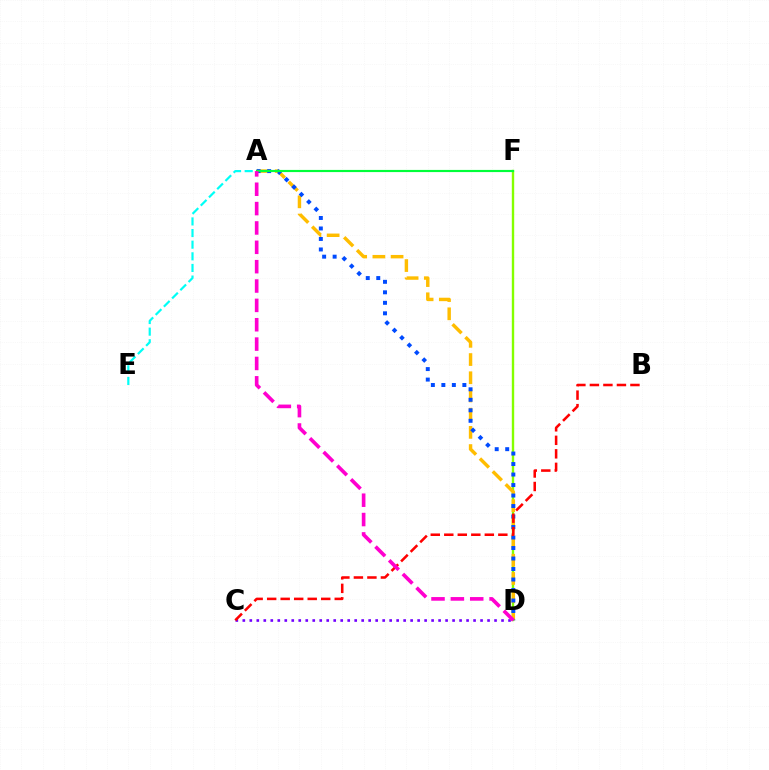{('D', 'F'): [{'color': '#84ff00', 'line_style': 'solid', 'thickness': 1.72}], ('A', 'D'): [{'color': '#ffbd00', 'line_style': 'dashed', 'thickness': 2.47}, {'color': '#004bff', 'line_style': 'dotted', 'thickness': 2.85}, {'color': '#ff00cf', 'line_style': 'dashed', 'thickness': 2.63}], ('C', 'D'): [{'color': '#7200ff', 'line_style': 'dotted', 'thickness': 1.9}], ('A', 'E'): [{'color': '#00fff6', 'line_style': 'dashed', 'thickness': 1.58}], ('A', 'F'): [{'color': '#00ff39', 'line_style': 'solid', 'thickness': 1.56}], ('B', 'C'): [{'color': '#ff0000', 'line_style': 'dashed', 'thickness': 1.84}]}